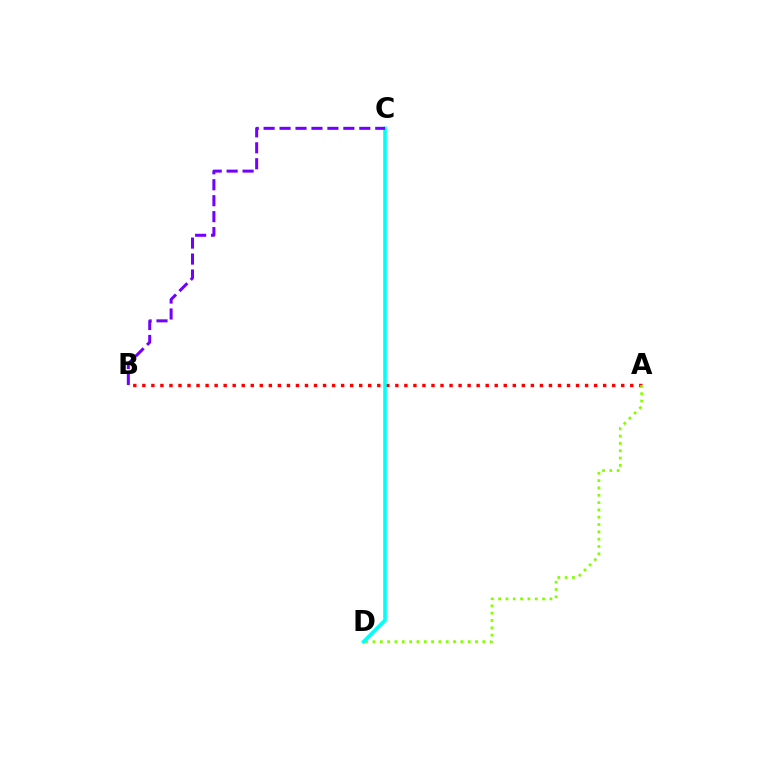{('A', 'B'): [{'color': '#ff0000', 'line_style': 'dotted', 'thickness': 2.45}], ('A', 'D'): [{'color': '#84ff00', 'line_style': 'dotted', 'thickness': 1.99}], ('C', 'D'): [{'color': '#00fff6', 'line_style': 'solid', 'thickness': 2.57}], ('B', 'C'): [{'color': '#7200ff', 'line_style': 'dashed', 'thickness': 2.17}]}